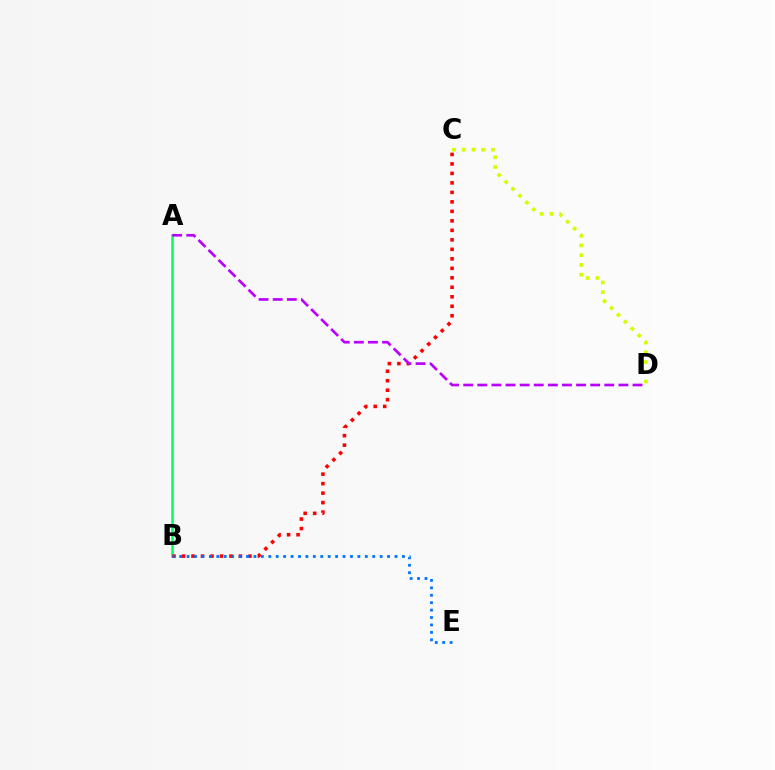{('A', 'B'): [{'color': '#00ff5c', 'line_style': 'solid', 'thickness': 1.81}], ('B', 'C'): [{'color': '#ff0000', 'line_style': 'dotted', 'thickness': 2.58}], ('B', 'E'): [{'color': '#0074ff', 'line_style': 'dotted', 'thickness': 2.02}], ('C', 'D'): [{'color': '#d1ff00', 'line_style': 'dotted', 'thickness': 2.65}], ('A', 'D'): [{'color': '#b900ff', 'line_style': 'dashed', 'thickness': 1.92}]}